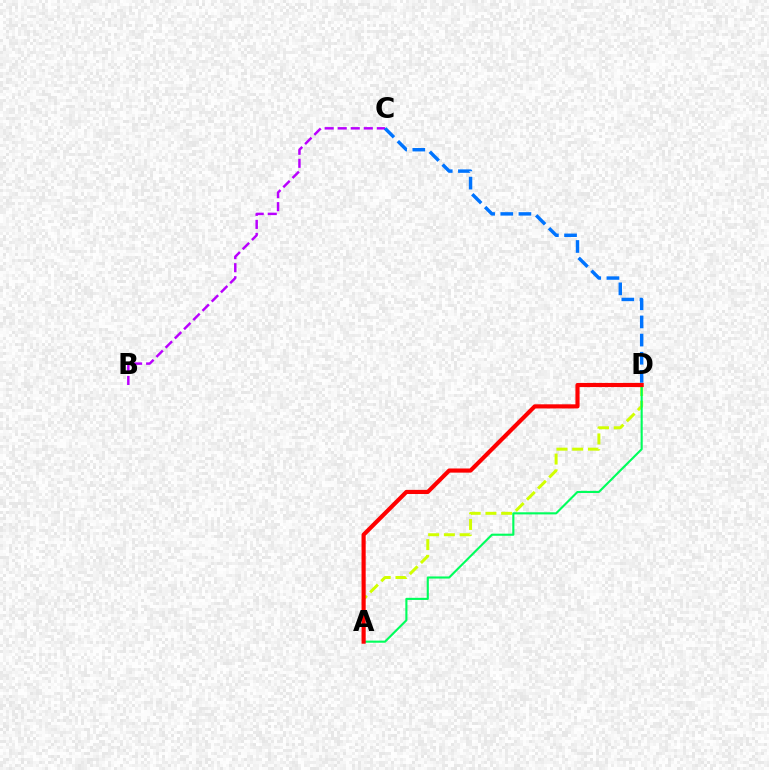{('A', 'D'): [{'color': '#d1ff00', 'line_style': 'dashed', 'thickness': 2.14}, {'color': '#00ff5c', 'line_style': 'solid', 'thickness': 1.53}, {'color': '#ff0000', 'line_style': 'solid', 'thickness': 2.99}], ('B', 'C'): [{'color': '#b900ff', 'line_style': 'dashed', 'thickness': 1.77}], ('C', 'D'): [{'color': '#0074ff', 'line_style': 'dashed', 'thickness': 2.47}]}